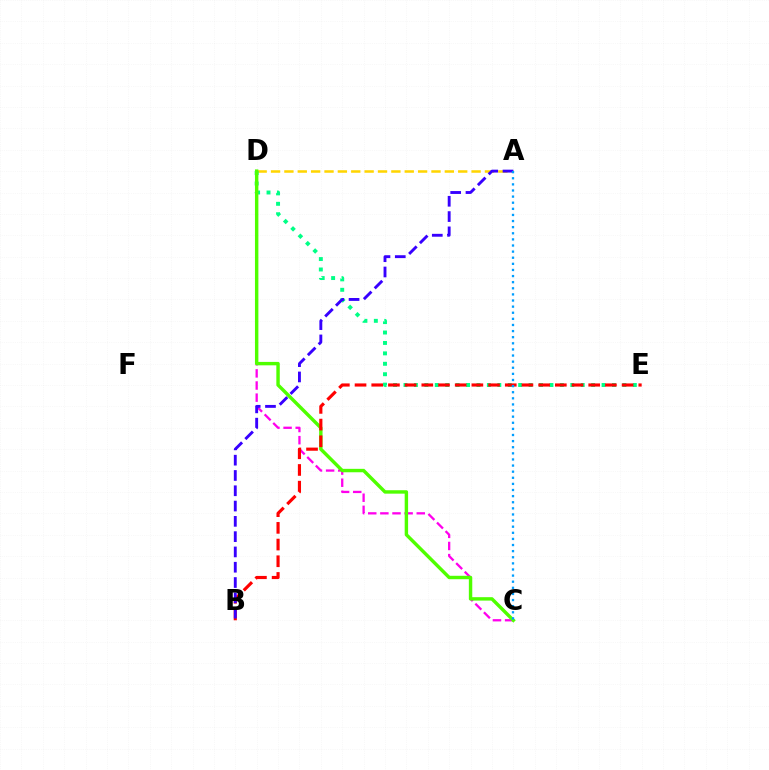{('A', 'D'): [{'color': '#ffd500', 'line_style': 'dashed', 'thickness': 1.82}], ('D', 'E'): [{'color': '#00ff86', 'line_style': 'dotted', 'thickness': 2.83}], ('C', 'D'): [{'color': '#ff00ed', 'line_style': 'dashed', 'thickness': 1.65}, {'color': '#4fff00', 'line_style': 'solid', 'thickness': 2.46}], ('B', 'E'): [{'color': '#ff0000', 'line_style': 'dashed', 'thickness': 2.27}], ('A', 'B'): [{'color': '#3700ff', 'line_style': 'dashed', 'thickness': 2.08}], ('A', 'C'): [{'color': '#009eff', 'line_style': 'dotted', 'thickness': 1.66}]}